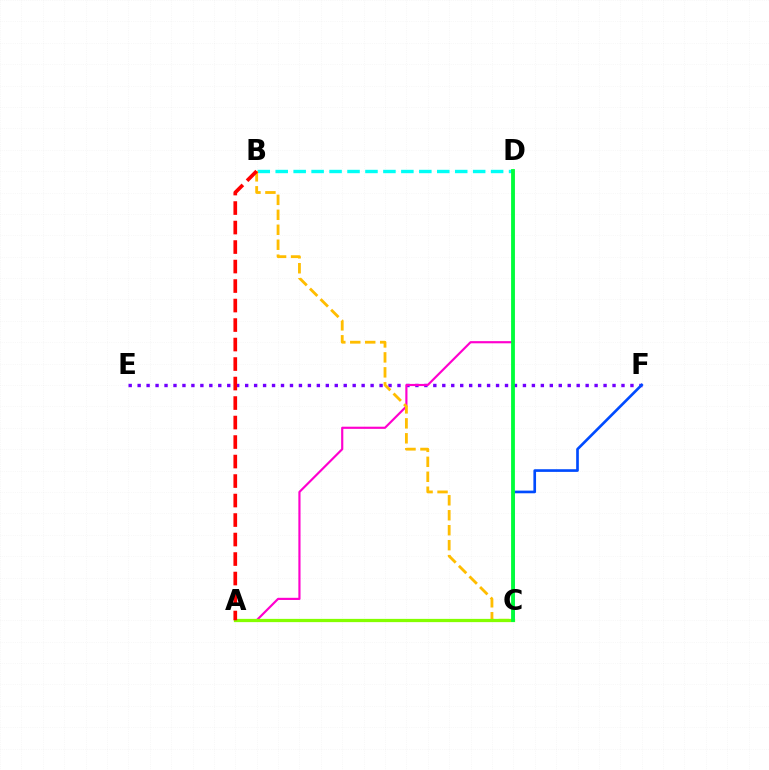{('B', 'D'): [{'color': '#00fff6', 'line_style': 'dashed', 'thickness': 2.44}], ('E', 'F'): [{'color': '#7200ff', 'line_style': 'dotted', 'thickness': 2.43}], ('A', 'D'): [{'color': '#ff00cf', 'line_style': 'solid', 'thickness': 1.56}], ('C', 'F'): [{'color': '#004bff', 'line_style': 'solid', 'thickness': 1.92}], ('B', 'C'): [{'color': '#ffbd00', 'line_style': 'dashed', 'thickness': 2.03}], ('A', 'C'): [{'color': '#84ff00', 'line_style': 'solid', 'thickness': 2.34}], ('C', 'D'): [{'color': '#00ff39', 'line_style': 'solid', 'thickness': 2.74}], ('A', 'B'): [{'color': '#ff0000', 'line_style': 'dashed', 'thickness': 2.65}]}